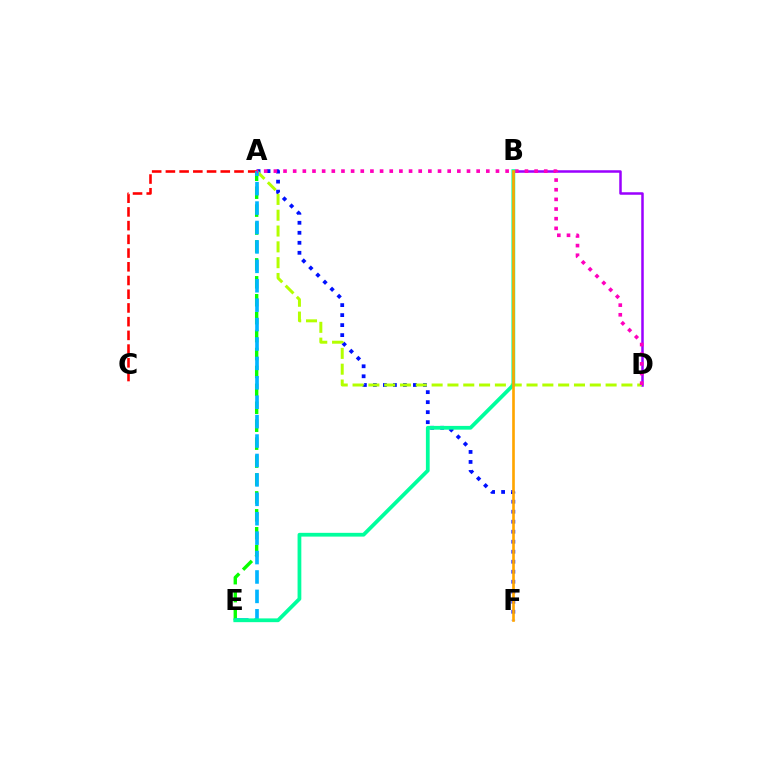{('A', 'E'): [{'color': '#08ff00', 'line_style': 'dashed', 'thickness': 2.44}, {'color': '#00b5ff', 'line_style': 'dashed', 'thickness': 2.64}], ('A', 'F'): [{'color': '#0010ff', 'line_style': 'dotted', 'thickness': 2.72}], ('B', 'D'): [{'color': '#9b00ff', 'line_style': 'solid', 'thickness': 1.8}], ('A', 'C'): [{'color': '#ff0000', 'line_style': 'dashed', 'thickness': 1.86}], ('A', 'D'): [{'color': '#b3ff00', 'line_style': 'dashed', 'thickness': 2.15}, {'color': '#ff00bd', 'line_style': 'dotted', 'thickness': 2.62}], ('B', 'E'): [{'color': '#00ff9d', 'line_style': 'solid', 'thickness': 2.71}], ('B', 'F'): [{'color': '#ffa500', 'line_style': 'solid', 'thickness': 1.91}]}